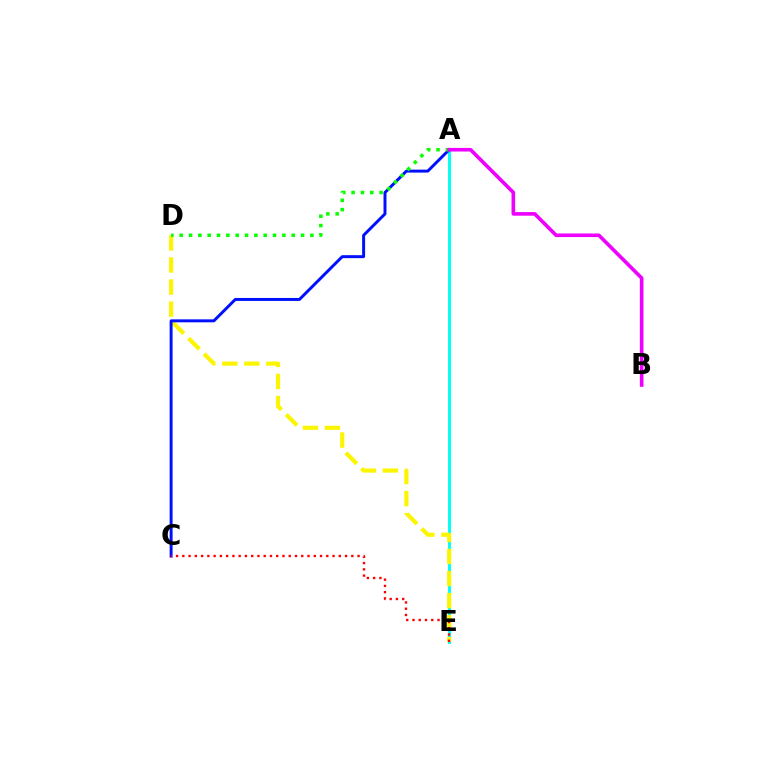{('A', 'E'): [{'color': '#00fff6', 'line_style': 'solid', 'thickness': 2.12}], ('D', 'E'): [{'color': '#fcf500', 'line_style': 'dashed', 'thickness': 2.99}], ('A', 'C'): [{'color': '#0010ff', 'line_style': 'solid', 'thickness': 2.13}], ('A', 'D'): [{'color': '#08ff00', 'line_style': 'dotted', 'thickness': 2.54}], ('C', 'E'): [{'color': '#ff0000', 'line_style': 'dotted', 'thickness': 1.7}], ('A', 'B'): [{'color': '#ee00ff', 'line_style': 'solid', 'thickness': 2.6}]}